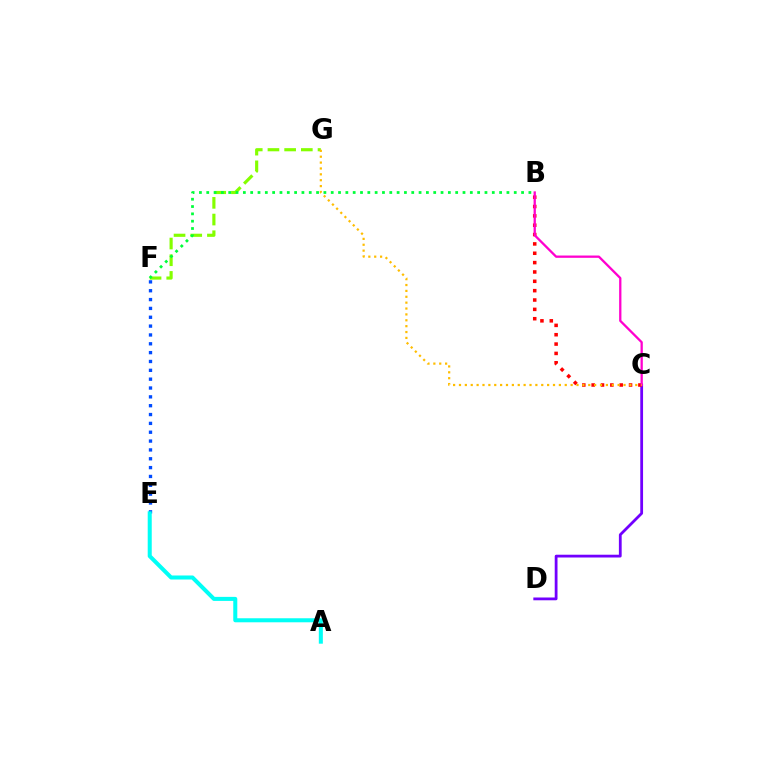{('F', 'G'): [{'color': '#84ff00', 'line_style': 'dashed', 'thickness': 2.27}], ('C', 'D'): [{'color': '#7200ff', 'line_style': 'solid', 'thickness': 2.0}], ('B', 'F'): [{'color': '#00ff39', 'line_style': 'dotted', 'thickness': 1.99}], ('B', 'C'): [{'color': '#ff0000', 'line_style': 'dotted', 'thickness': 2.54}, {'color': '#ff00cf', 'line_style': 'solid', 'thickness': 1.65}], ('E', 'F'): [{'color': '#004bff', 'line_style': 'dotted', 'thickness': 2.4}], ('A', 'E'): [{'color': '#00fff6', 'line_style': 'solid', 'thickness': 2.9}], ('C', 'G'): [{'color': '#ffbd00', 'line_style': 'dotted', 'thickness': 1.6}]}